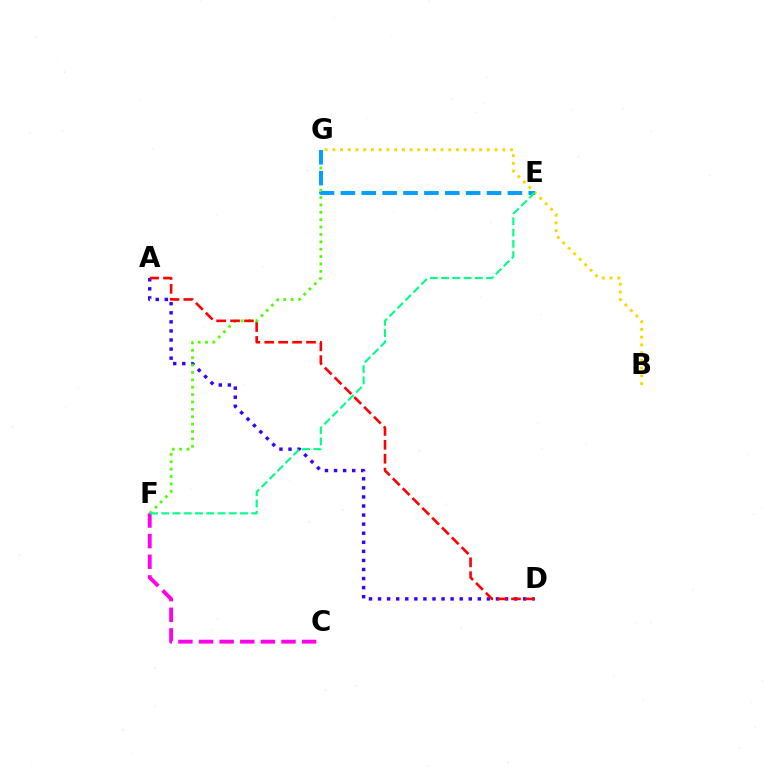{('A', 'D'): [{'color': '#3700ff', 'line_style': 'dotted', 'thickness': 2.46}, {'color': '#ff0000', 'line_style': 'dashed', 'thickness': 1.89}], ('F', 'G'): [{'color': '#4fff00', 'line_style': 'dotted', 'thickness': 2.01}], ('C', 'F'): [{'color': '#ff00ed', 'line_style': 'dashed', 'thickness': 2.8}], ('B', 'G'): [{'color': '#ffd500', 'line_style': 'dotted', 'thickness': 2.1}], ('E', 'G'): [{'color': '#009eff', 'line_style': 'dashed', 'thickness': 2.84}], ('E', 'F'): [{'color': '#00ff86', 'line_style': 'dashed', 'thickness': 1.53}]}